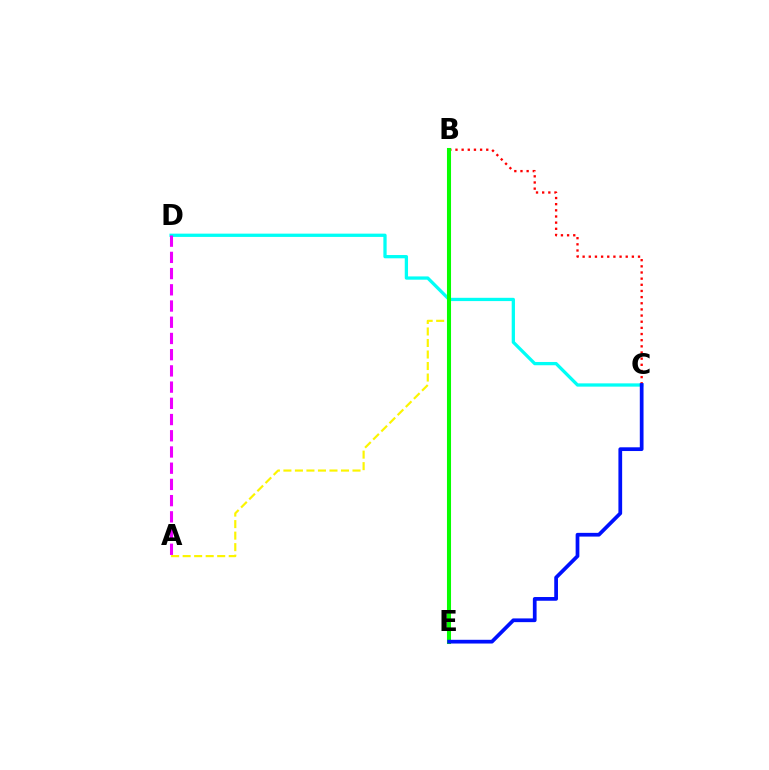{('C', 'D'): [{'color': '#00fff6', 'line_style': 'solid', 'thickness': 2.36}], ('B', 'C'): [{'color': '#ff0000', 'line_style': 'dotted', 'thickness': 1.67}], ('A', 'B'): [{'color': '#fcf500', 'line_style': 'dashed', 'thickness': 1.56}], ('B', 'E'): [{'color': '#08ff00', 'line_style': 'solid', 'thickness': 2.92}], ('C', 'E'): [{'color': '#0010ff', 'line_style': 'solid', 'thickness': 2.69}], ('A', 'D'): [{'color': '#ee00ff', 'line_style': 'dashed', 'thickness': 2.2}]}